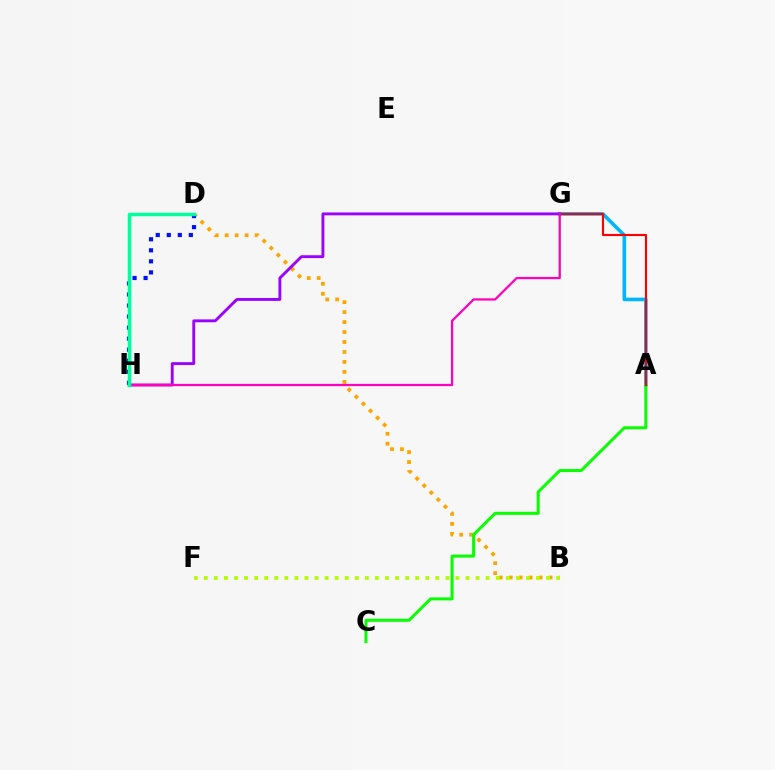{('B', 'D'): [{'color': '#ffa500', 'line_style': 'dotted', 'thickness': 2.71}], ('B', 'F'): [{'color': '#b3ff00', 'line_style': 'dotted', 'thickness': 2.73}], ('A', 'G'): [{'color': '#00b5ff', 'line_style': 'solid', 'thickness': 2.61}, {'color': '#ff0000', 'line_style': 'solid', 'thickness': 1.52}], ('A', 'C'): [{'color': '#08ff00', 'line_style': 'solid', 'thickness': 2.17}], ('D', 'H'): [{'color': '#0010ff', 'line_style': 'dotted', 'thickness': 3.0}, {'color': '#00ff9d', 'line_style': 'solid', 'thickness': 2.51}], ('G', 'H'): [{'color': '#9b00ff', 'line_style': 'solid', 'thickness': 2.06}, {'color': '#ff00bd', 'line_style': 'solid', 'thickness': 1.62}]}